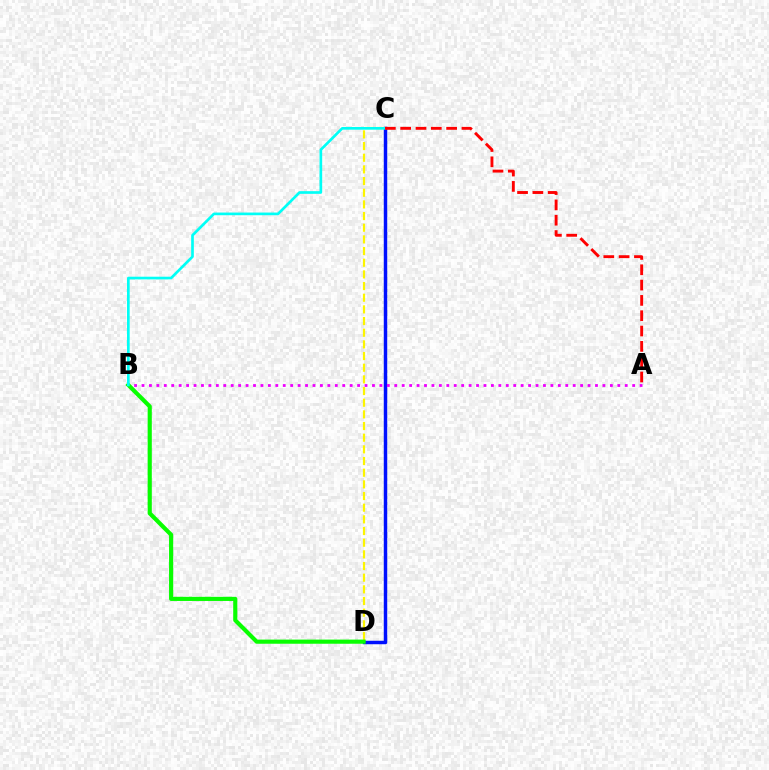{('C', 'D'): [{'color': '#fcf500', 'line_style': 'dashed', 'thickness': 1.58}, {'color': '#0010ff', 'line_style': 'solid', 'thickness': 2.49}], ('A', 'B'): [{'color': '#ee00ff', 'line_style': 'dotted', 'thickness': 2.02}], ('B', 'D'): [{'color': '#08ff00', 'line_style': 'solid', 'thickness': 2.99}], ('B', 'C'): [{'color': '#00fff6', 'line_style': 'solid', 'thickness': 1.93}], ('A', 'C'): [{'color': '#ff0000', 'line_style': 'dashed', 'thickness': 2.08}]}